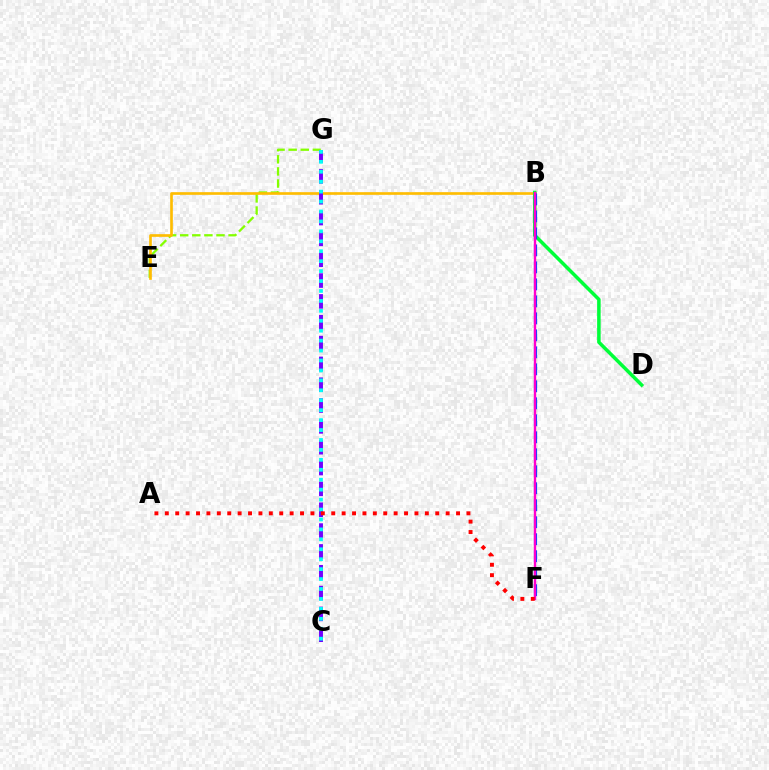{('E', 'G'): [{'color': '#84ff00', 'line_style': 'dashed', 'thickness': 1.64}], ('B', 'E'): [{'color': '#ffbd00', 'line_style': 'solid', 'thickness': 1.91}], ('C', 'G'): [{'color': '#7200ff', 'line_style': 'dashed', 'thickness': 2.83}, {'color': '#00fff6', 'line_style': 'dotted', 'thickness': 2.7}], ('B', 'D'): [{'color': '#00ff39', 'line_style': 'solid', 'thickness': 2.54}], ('B', 'F'): [{'color': '#004bff', 'line_style': 'dashed', 'thickness': 2.31}, {'color': '#ff00cf', 'line_style': 'solid', 'thickness': 1.71}], ('A', 'F'): [{'color': '#ff0000', 'line_style': 'dotted', 'thickness': 2.83}]}